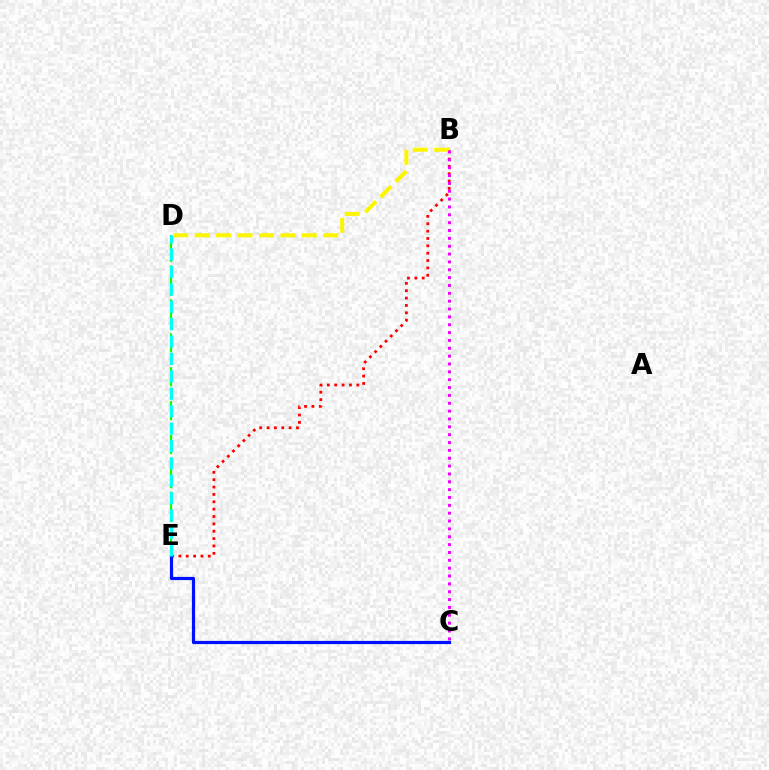{('B', 'E'): [{'color': '#ff0000', 'line_style': 'dotted', 'thickness': 2.0}], ('B', 'D'): [{'color': '#fcf500', 'line_style': 'dashed', 'thickness': 2.91}], ('B', 'C'): [{'color': '#ee00ff', 'line_style': 'dotted', 'thickness': 2.13}], ('D', 'E'): [{'color': '#08ff00', 'line_style': 'dashed', 'thickness': 1.54}, {'color': '#00fff6', 'line_style': 'dashed', 'thickness': 2.36}], ('C', 'E'): [{'color': '#0010ff', 'line_style': 'solid', 'thickness': 2.3}]}